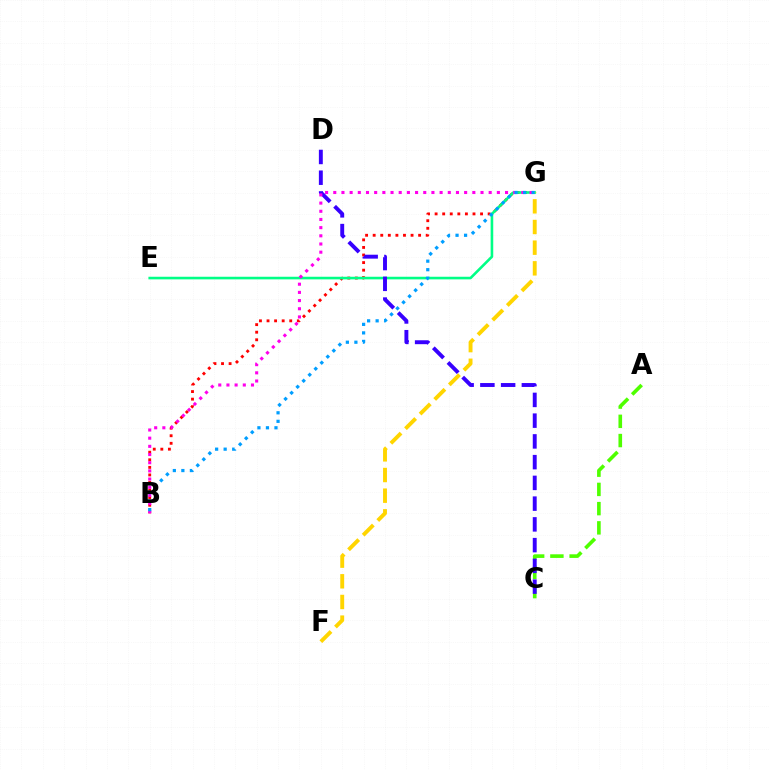{('A', 'C'): [{'color': '#4fff00', 'line_style': 'dashed', 'thickness': 2.61}], ('B', 'G'): [{'color': '#ff0000', 'line_style': 'dotted', 'thickness': 2.06}, {'color': '#ff00ed', 'line_style': 'dotted', 'thickness': 2.22}, {'color': '#009eff', 'line_style': 'dotted', 'thickness': 2.32}], ('E', 'G'): [{'color': '#00ff86', 'line_style': 'solid', 'thickness': 1.87}], ('C', 'D'): [{'color': '#3700ff', 'line_style': 'dashed', 'thickness': 2.82}], ('F', 'G'): [{'color': '#ffd500', 'line_style': 'dashed', 'thickness': 2.81}]}